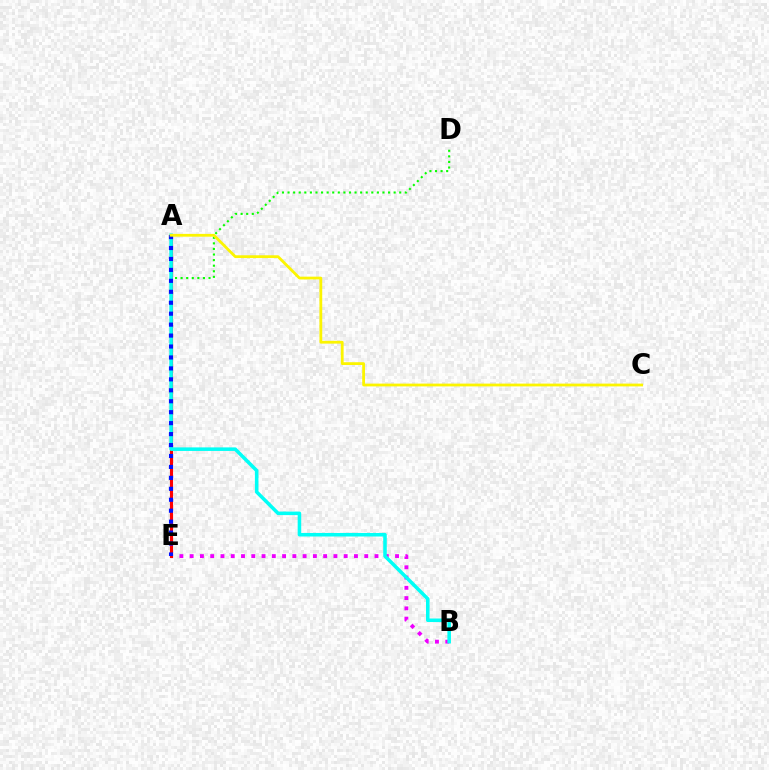{('B', 'E'): [{'color': '#ee00ff', 'line_style': 'dotted', 'thickness': 2.79}], ('D', 'E'): [{'color': '#08ff00', 'line_style': 'dotted', 'thickness': 1.52}], ('A', 'E'): [{'color': '#ff0000', 'line_style': 'solid', 'thickness': 2.26}, {'color': '#0010ff', 'line_style': 'dotted', 'thickness': 2.97}], ('A', 'B'): [{'color': '#00fff6', 'line_style': 'solid', 'thickness': 2.55}], ('A', 'C'): [{'color': '#fcf500', 'line_style': 'solid', 'thickness': 2.01}]}